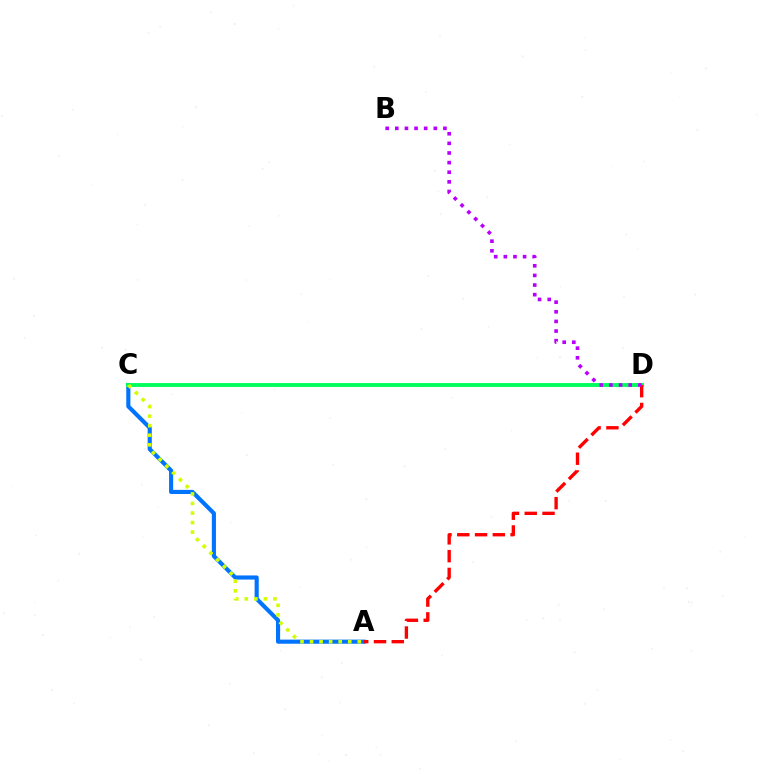{('A', 'C'): [{'color': '#0074ff', 'line_style': 'solid', 'thickness': 2.97}, {'color': '#d1ff00', 'line_style': 'dotted', 'thickness': 2.59}], ('C', 'D'): [{'color': '#00ff5c', 'line_style': 'solid', 'thickness': 2.8}], ('A', 'D'): [{'color': '#ff0000', 'line_style': 'dashed', 'thickness': 2.41}], ('B', 'D'): [{'color': '#b900ff', 'line_style': 'dotted', 'thickness': 2.62}]}